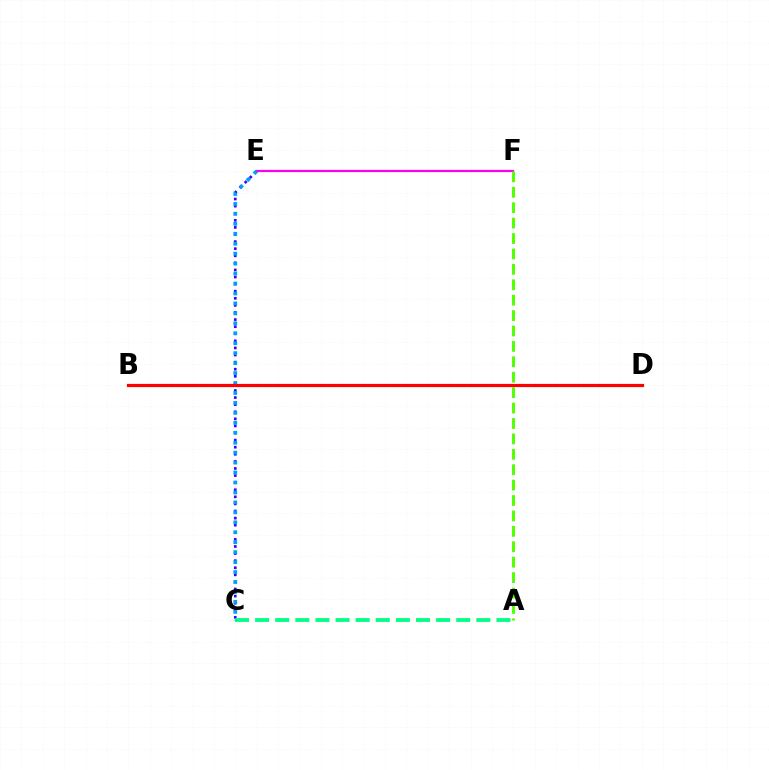{('E', 'F'): [{'color': '#ff00ed', 'line_style': 'solid', 'thickness': 1.61}], ('C', 'E'): [{'color': '#3700ff', 'line_style': 'dotted', 'thickness': 1.93}, {'color': '#009eff', 'line_style': 'dotted', 'thickness': 2.7}], ('A', 'F'): [{'color': '#4fff00', 'line_style': 'dashed', 'thickness': 2.09}], ('A', 'C'): [{'color': '#00ff86', 'line_style': 'dashed', 'thickness': 2.73}], ('B', 'D'): [{'color': '#ffd500', 'line_style': 'dotted', 'thickness': 1.98}, {'color': '#ff0000', 'line_style': 'solid', 'thickness': 2.31}]}